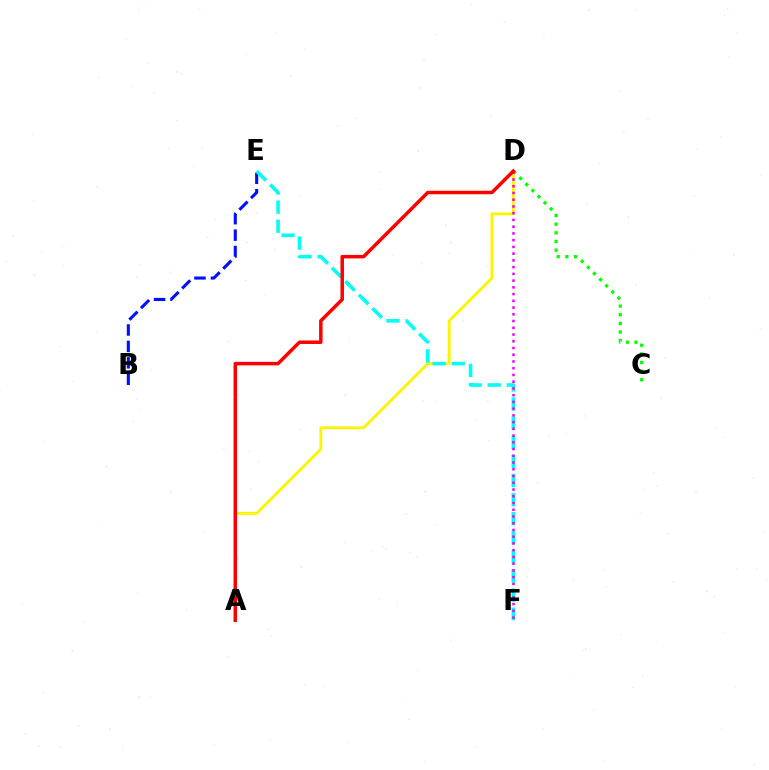{('B', 'E'): [{'color': '#0010ff', 'line_style': 'dashed', 'thickness': 2.23}], ('A', 'D'): [{'color': '#fcf500', 'line_style': 'solid', 'thickness': 2.07}, {'color': '#ff0000', 'line_style': 'solid', 'thickness': 2.52}], ('E', 'F'): [{'color': '#00fff6', 'line_style': 'dashed', 'thickness': 2.6}], ('C', 'D'): [{'color': '#08ff00', 'line_style': 'dotted', 'thickness': 2.35}], ('D', 'F'): [{'color': '#ee00ff', 'line_style': 'dotted', 'thickness': 1.83}]}